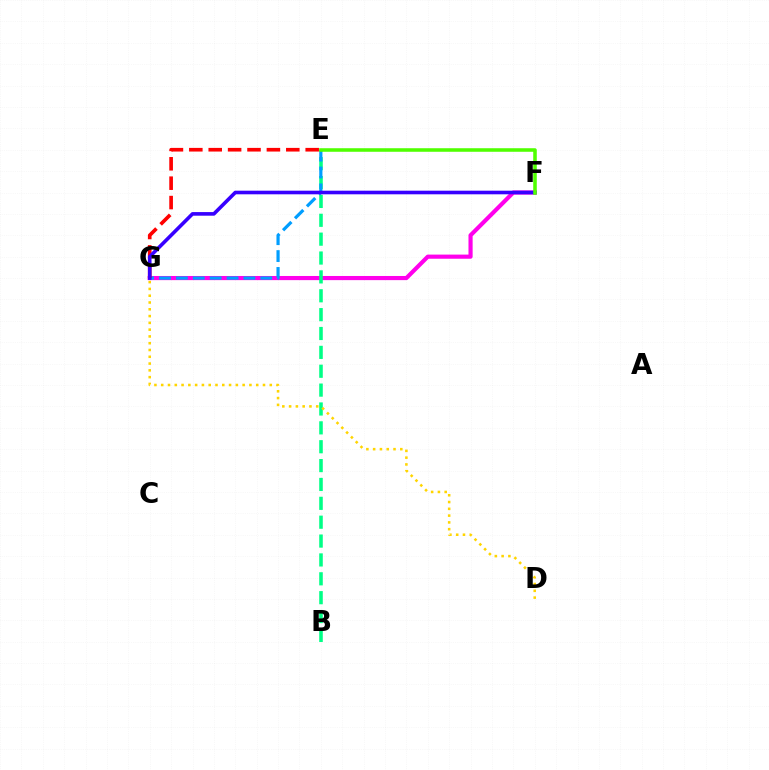{('F', 'G'): [{'color': '#ff00ed', 'line_style': 'solid', 'thickness': 2.99}, {'color': '#3700ff', 'line_style': 'solid', 'thickness': 2.61}], ('B', 'E'): [{'color': '#00ff86', 'line_style': 'dashed', 'thickness': 2.56}], ('D', 'G'): [{'color': '#ffd500', 'line_style': 'dotted', 'thickness': 1.84}], ('E', 'G'): [{'color': '#009eff', 'line_style': 'dashed', 'thickness': 2.29}, {'color': '#ff0000', 'line_style': 'dashed', 'thickness': 2.63}], ('E', 'F'): [{'color': '#4fff00', 'line_style': 'solid', 'thickness': 2.56}]}